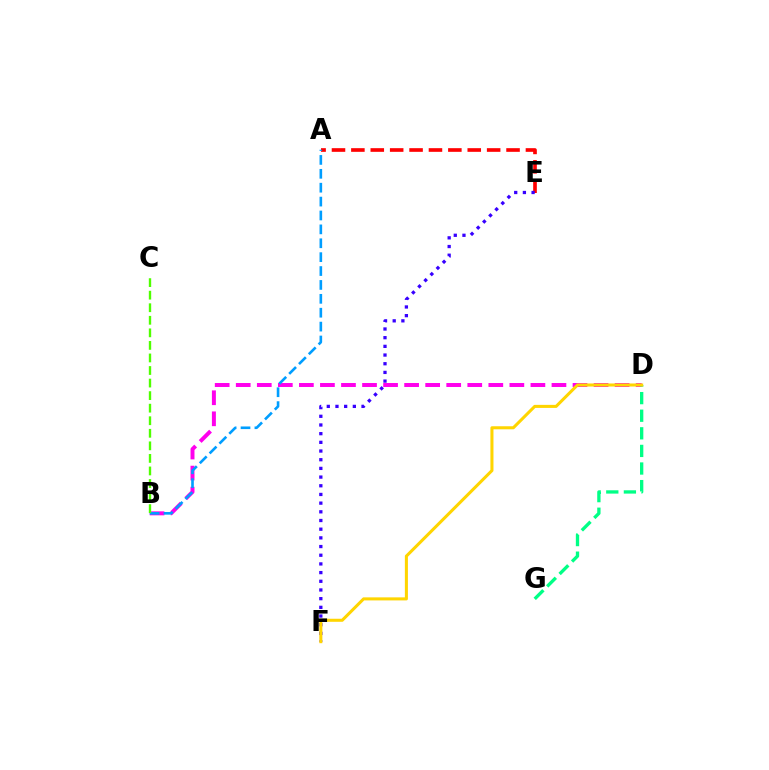{('A', 'E'): [{'color': '#ff0000', 'line_style': 'dashed', 'thickness': 2.63}], ('B', 'D'): [{'color': '#ff00ed', 'line_style': 'dashed', 'thickness': 2.86}], ('A', 'B'): [{'color': '#009eff', 'line_style': 'dashed', 'thickness': 1.89}], ('E', 'F'): [{'color': '#3700ff', 'line_style': 'dotted', 'thickness': 2.36}], ('D', 'G'): [{'color': '#00ff86', 'line_style': 'dashed', 'thickness': 2.39}], ('D', 'F'): [{'color': '#ffd500', 'line_style': 'solid', 'thickness': 2.2}], ('B', 'C'): [{'color': '#4fff00', 'line_style': 'dashed', 'thickness': 1.71}]}